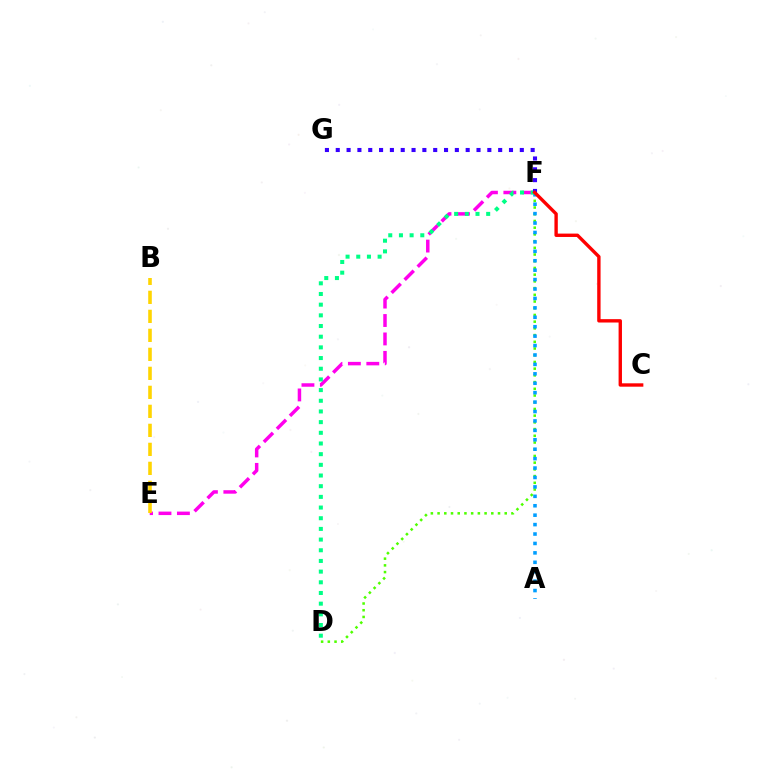{('E', 'F'): [{'color': '#ff00ed', 'line_style': 'dashed', 'thickness': 2.5}], ('D', 'F'): [{'color': '#4fff00', 'line_style': 'dotted', 'thickness': 1.82}, {'color': '#00ff86', 'line_style': 'dotted', 'thickness': 2.9}], ('A', 'F'): [{'color': '#009eff', 'line_style': 'dotted', 'thickness': 2.56}], ('F', 'G'): [{'color': '#3700ff', 'line_style': 'dotted', 'thickness': 2.94}], ('B', 'E'): [{'color': '#ffd500', 'line_style': 'dashed', 'thickness': 2.58}], ('C', 'F'): [{'color': '#ff0000', 'line_style': 'solid', 'thickness': 2.43}]}